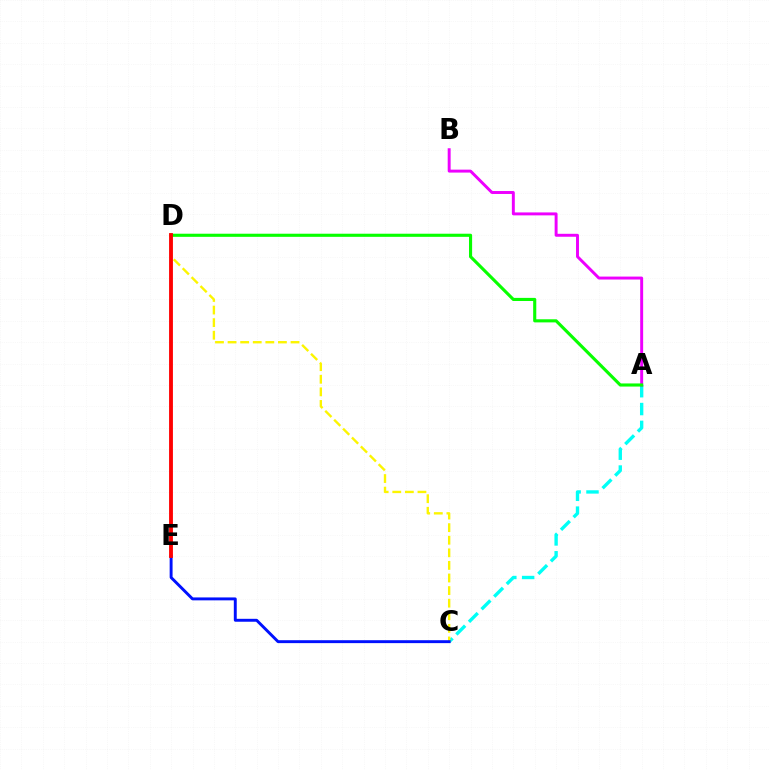{('A', 'C'): [{'color': '#00fff6', 'line_style': 'dashed', 'thickness': 2.42}], ('C', 'D'): [{'color': '#fcf500', 'line_style': 'dashed', 'thickness': 1.71}], ('C', 'E'): [{'color': '#0010ff', 'line_style': 'solid', 'thickness': 2.1}], ('A', 'B'): [{'color': '#ee00ff', 'line_style': 'solid', 'thickness': 2.12}], ('A', 'D'): [{'color': '#08ff00', 'line_style': 'solid', 'thickness': 2.24}], ('D', 'E'): [{'color': '#ff0000', 'line_style': 'solid', 'thickness': 2.77}]}